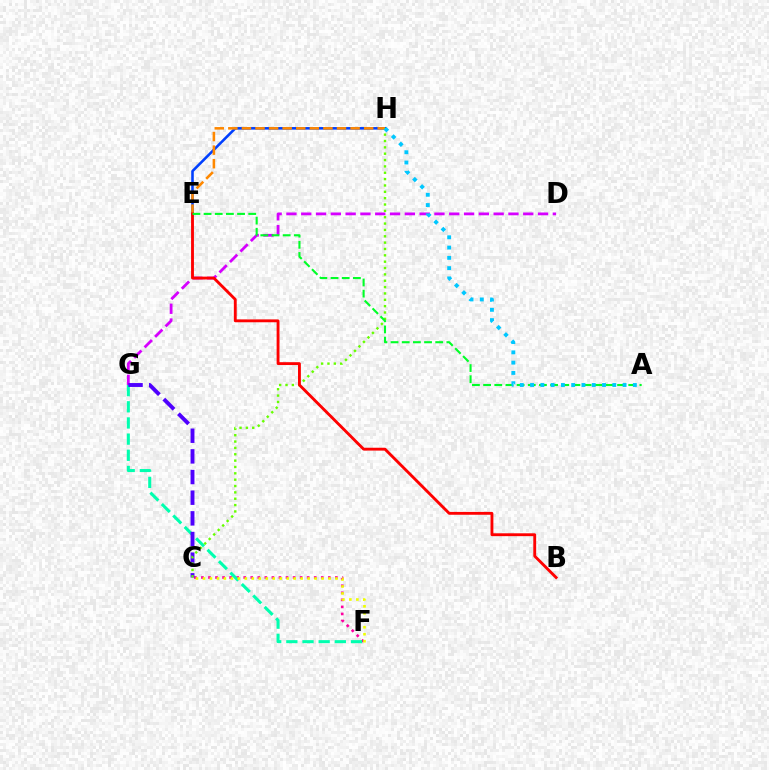{('C', 'F'): [{'color': '#ff00a0', 'line_style': 'dotted', 'thickness': 1.92}, {'color': '#eeff00', 'line_style': 'dotted', 'thickness': 1.9}], ('F', 'G'): [{'color': '#00ffaf', 'line_style': 'dashed', 'thickness': 2.2}], ('D', 'G'): [{'color': '#d600ff', 'line_style': 'dashed', 'thickness': 2.01}], ('E', 'H'): [{'color': '#003fff', 'line_style': 'solid', 'thickness': 1.85}, {'color': '#ff8800', 'line_style': 'dashed', 'thickness': 1.84}], ('C', 'G'): [{'color': '#4f00ff', 'line_style': 'dashed', 'thickness': 2.81}], ('C', 'H'): [{'color': '#66ff00', 'line_style': 'dotted', 'thickness': 1.73}], ('B', 'E'): [{'color': '#ff0000', 'line_style': 'solid', 'thickness': 2.06}], ('A', 'E'): [{'color': '#00ff27', 'line_style': 'dashed', 'thickness': 1.52}], ('A', 'H'): [{'color': '#00c7ff', 'line_style': 'dotted', 'thickness': 2.79}]}